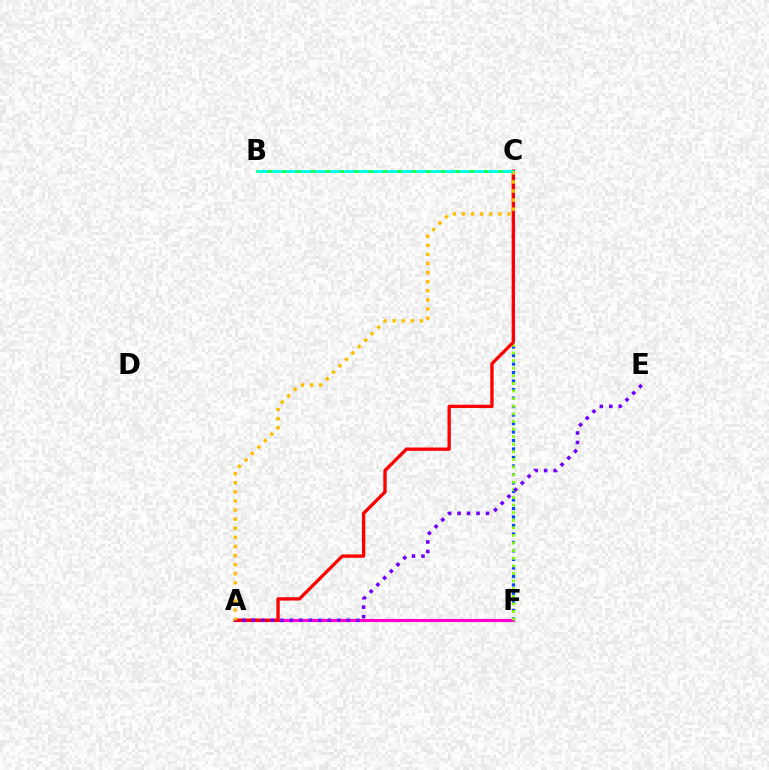{('C', 'F'): [{'color': '#004bff', 'line_style': 'dotted', 'thickness': 2.31}, {'color': '#84ff00', 'line_style': 'dotted', 'thickness': 2.07}], ('A', 'F'): [{'color': '#ff00cf', 'line_style': 'solid', 'thickness': 2.26}], ('A', 'C'): [{'color': '#ff0000', 'line_style': 'solid', 'thickness': 2.39}, {'color': '#ffbd00', 'line_style': 'dotted', 'thickness': 2.47}], ('A', 'E'): [{'color': '#7200ff', 'line_style': 'dotted', 'thickness': 2.58}], ('B', 'C'): [{'color': '#00ff39', 'line_style': 'solid', 'thickness': 1.85}, {'color': '#00fff6', 'line_style': 'dashed', 'thickness': 1.96}]}